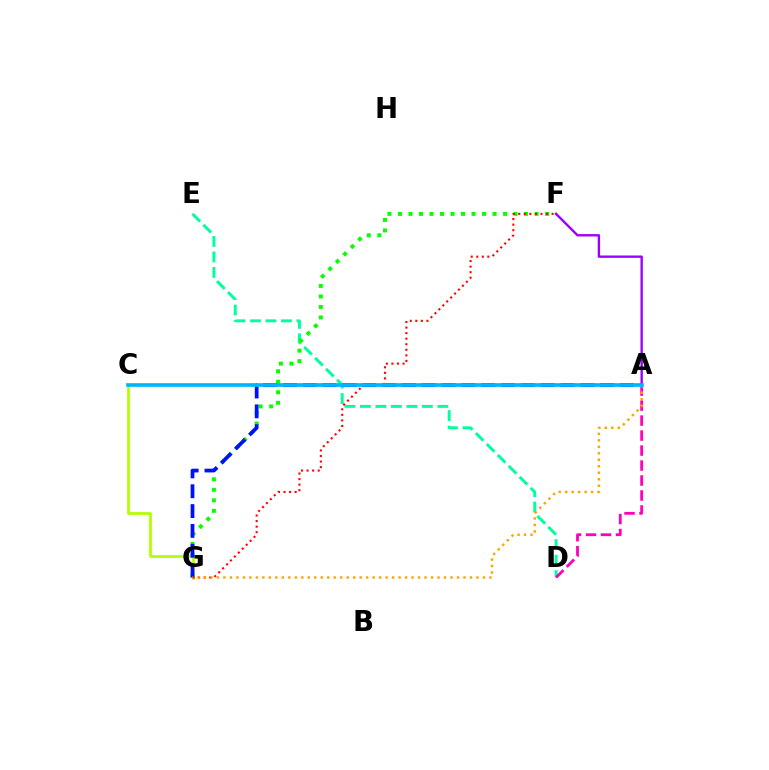{('D', 'E'): [{'color': '#00ff9d', 'line_style': 'dashed', 'thickness': 2.1}], ('C', 'G'): [{'color': '#b3ff00', 'line_style': 'solid', 'thickness': 1.99}], ('F', 'G'): [{'color': '#08ff00', 'line_style': 'dotted', 'thickness': 2.86}, {'color': '#ff0000', 'line_style': 'dotted', 'thickness': 1.51}], ('A', 'G'): [{'color': '#0010ff', 'line_style': 'dashed', 'thickness': 2.69}, {'color': '#ffa500', 'line_style': 'dotted', 'thickness': 1.76}], ('A', 'F'): [{'color': '#9b00ff', 'line_style': 'solid', 'thickness': 1.7}], ('A', 'D'): [{'color': '#ff00bd', 'line_style': 'dashed', 'thickness': 2.03}], ('A', 'C'): [{'color': '#00b5ff', 'line_style': 'solid', 'thickness': 2.63}]}